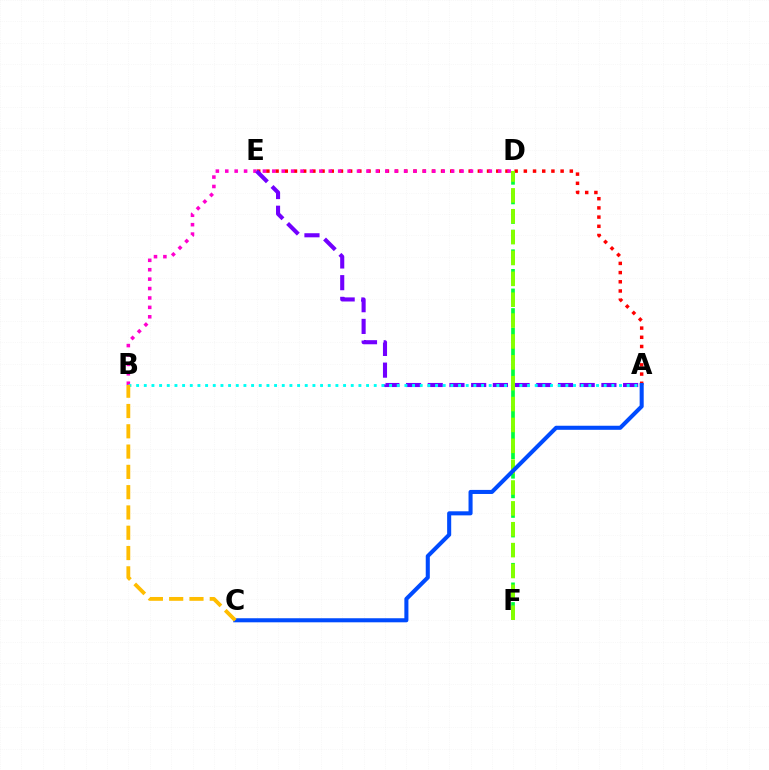{('A', 'E'): [{'color': '#ff0000', 'line_style': 'dotted', 'thickness': 2.5}, {'color': '#7200ff', 'line_style': 'dashed', 'thickness': 2.95}], ('B', 'D'): [{'color': '#ff00cf', 'line_style': 'dotted', 'thickness': 2.56}], ('D', 'F'): [{'color': '#00ff39', 'line_style': 'dashed', 'thickness': 2.66}, {'color': '#84ff00', 'line_style': 'dashed', 'thickness': 2.83}], ('A', 'B'): [{'color': '#00fff6', 'line_style': 'dotted', 'thickness': 2.08}], ('A', 'C'): [{'color': '#004bff', 'line_style': 'solid', 'thickness': 2.92}], ('B', 'C'): [{'color': '#ffbd00', 'line_style': 'dashed', 'thickness': 2.76}]}